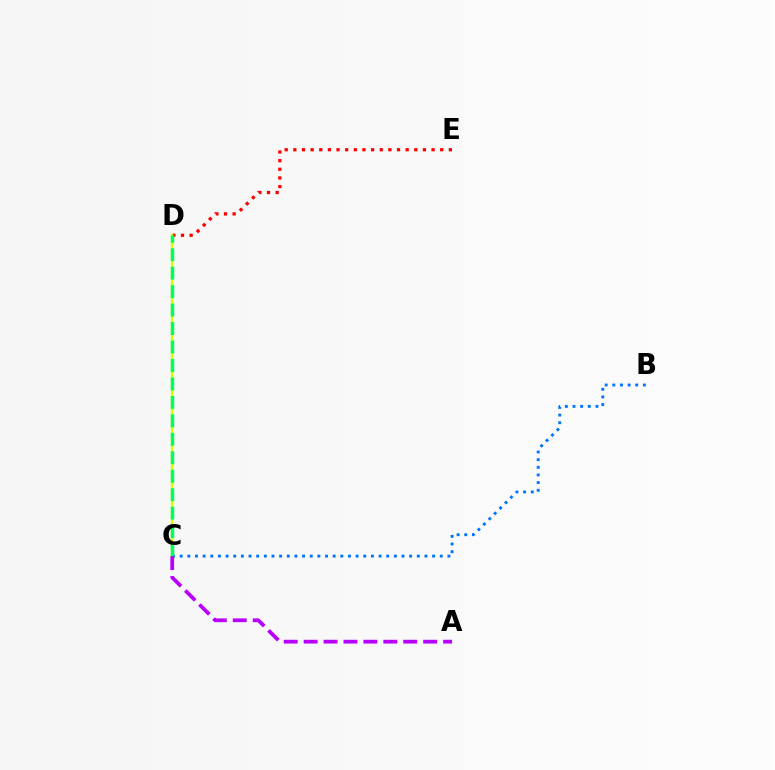{('D', 'E'): [{'color': '#ff0000', 'line_style': 'dotted', 'thickness': 2.35}], ('B', 'C'): [{'color': '#0074ff', 'line_style': 'dotted', 'thickness': 2.08}], ('C', 'D'): [{'color': '#d1ff00', 'line_style': 'solid', 'thickness': 1.67}, {'color': '#00ff5c', 'line_style': 'dashed', 'thickness': 2.51}], ('A', 'C'): [{'color': '#b900ff', 'line_style': 'dashed', 'thickness': 2.71}]}